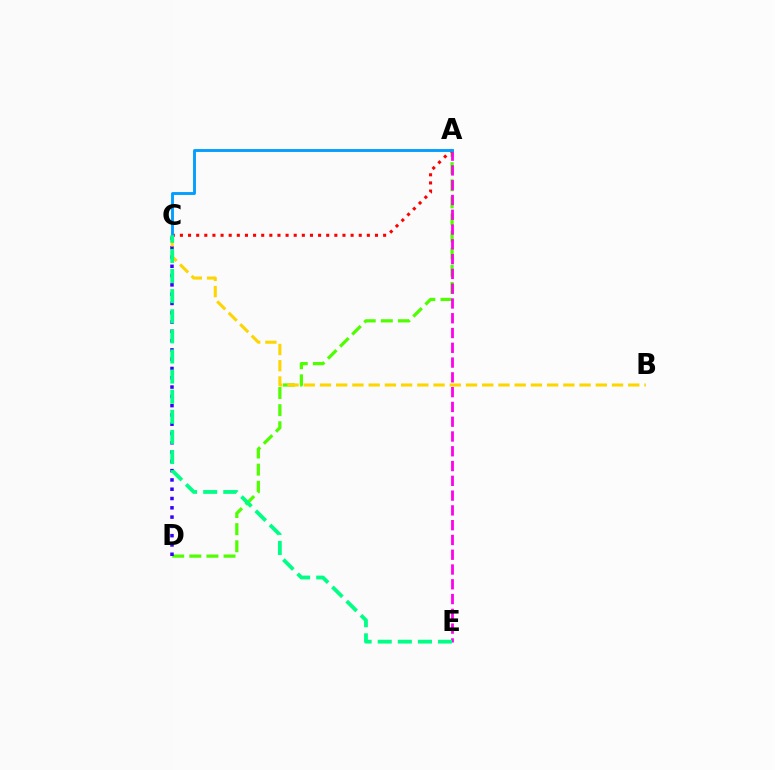{('A', 'D'): [{'color': '#4fff00', 'line_style': 'dashed', 'thickness': 2.32}], ('C', 'D'): [{'color': '#3700ff', 'line_style': 'dotted', 'thickness': 2.52}], ('A', 'E'): [{'color': '#ff00ed', 'line_style': 'dashed', 'thickness': 2.01}], ('A', 'C'): [{'color': '#ff0000', 'line_style': 'dotted', 'thickness': 2.21}, {'color': '#009eff', 'line_style': 'solid', 'thickness': 2.07}], ('B', 'C'): [{'color': '#ffd500', 'line_style': 'dashed', 'thickness': 2.2}], ('C', 'E'): [{'color': '#00ff86', 'line_style': 'dashed', 'thickness': 2.73}]}